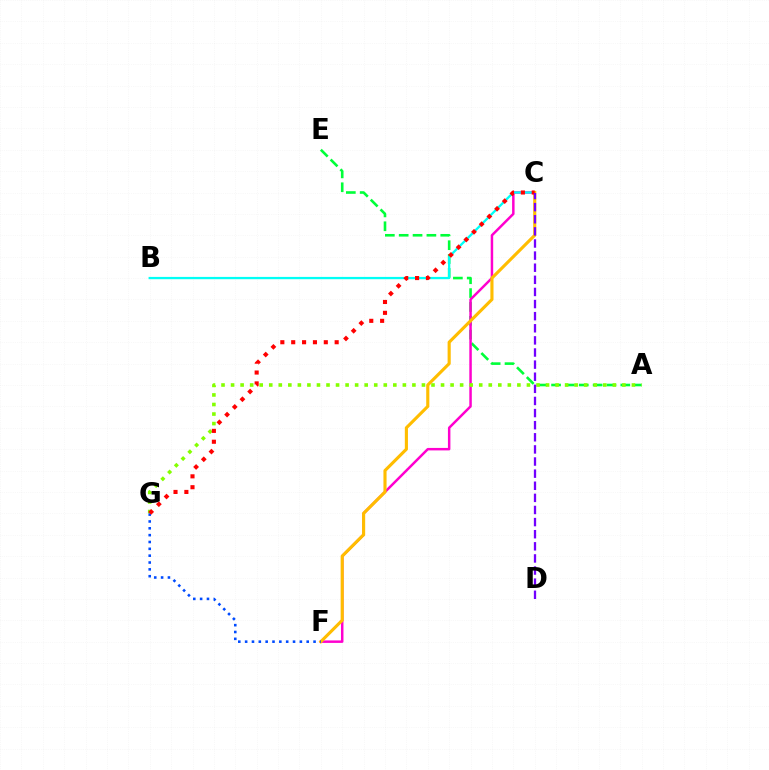{('A', 'E'): [{'color': '#00ff39', 'line_style': 'dashed', 'thickness': 1.88}], ('C', 'F'): [{'color': '#ff00cf', 'line_style': 'solid', 'thickness': 1.79}, {'color': '#ffbd00', 'line_style': 'solid', 'thickness': 2.25}], ('B', 'C'): [{'color': '#00fff6', 'line_style': 'solid', 'thickness': 1.65}], ('A', 'G'): [{'color': '#84ff00', 'line_style': 'dotted', 'thickness': 2.59}], ('F', 'G'): [{'color': '#004bff', 'line_style': 'dotted', 'thickness': 1.86}], ('C', 'G'): [{'color': '#ff0000', 'line_style': 'dotted', 'thickness': 2.95}], ('C', 'D'): [{'color': '#7200ff', 'line_style': 'dashed', 'thickness': 1.65}]}